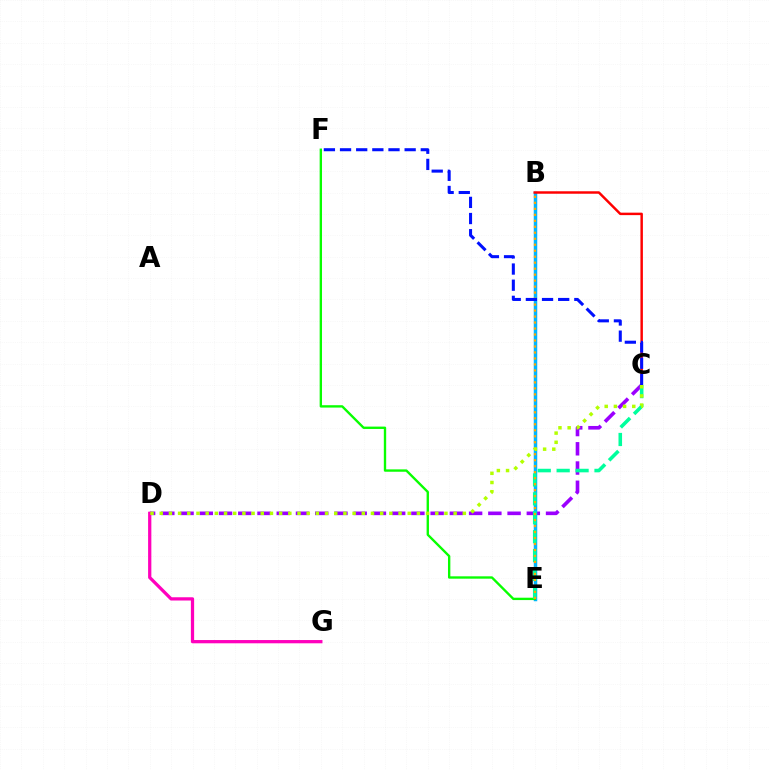{('C', 'D'): [{'color': '#9b00ff', 'line_style': 'dashed', 'thickness': 2.61}, {'color': '#b3ff00', 'line_style': 'dotted', 'thickness': 2.5}], ('B', 'E'): [{'color': '#00b5ff', 'line_style': 'solid', 'thickness': 2.51}, {'color': '#ffa500', 'line_style': 'dotted', 'thickness': 1.63}], ('E', 'F'): [{'color': '#08ff00', 'line_style': 'solid', 'thickness': 1.7}], ('B', 'C'): [{'color': '#ff0000', 'line_style': 'solid', 'thickness': 1.78}], ('C', 'E'): [{'color': '#00ff9d', 'line_style': 'dashed', 'thickness': 2.57}], ('D', 'G'): [{'color': '#ff00bd', 'line_style': 'solid', 'thickness': 2.34}], ('C', 'F'): [{'color': '#0010ff', 'line_style': 'dashed', 'thickness': 2.19}]}